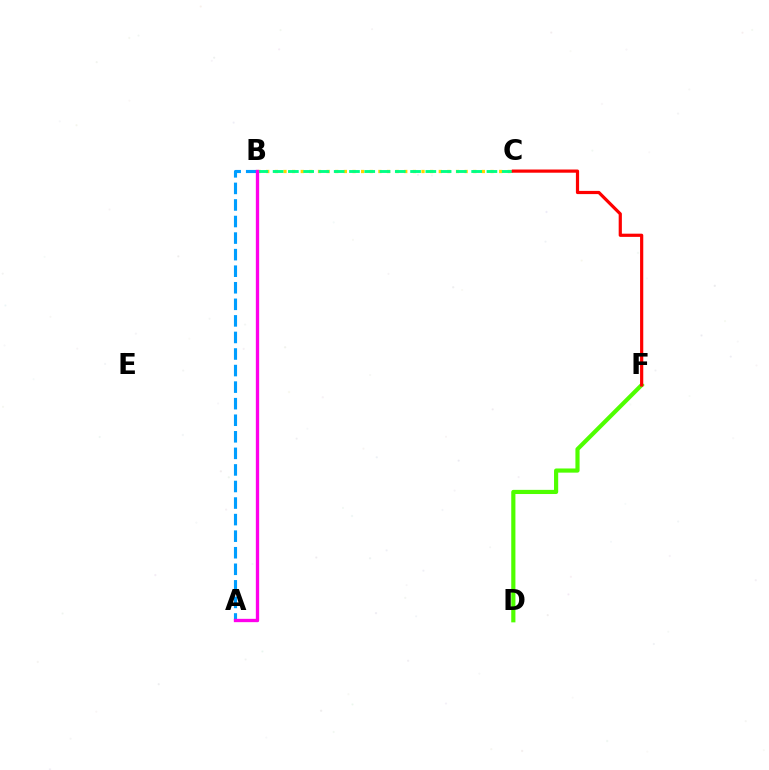{('D', 'F'): [{'color': '#4fff00', 'line_style': 'solid', 'thickness': 3.0}], ('A', 'B'): [{'color': '#3700ff', 'line_style': 'solid', 'thickness': 1.88}, {'color': '#009eff', 'line_style': 'dashed', 'thickness': 2.25}, {'color': '#ff00ed', 'line_style': 'solid', 'thickness': 2.39}], ('B', 'C'): [{'color': '#ffd500', 'line_style': 'dotted', 'thickness': 2.34}, {'color': '#00ff86', 'line_style': 'dashed', 'thickness': 2.07}], ('C', 'F'): [{'color': '#ff0000', 'line_style': 'solid', 'thickness': 2.3}]}